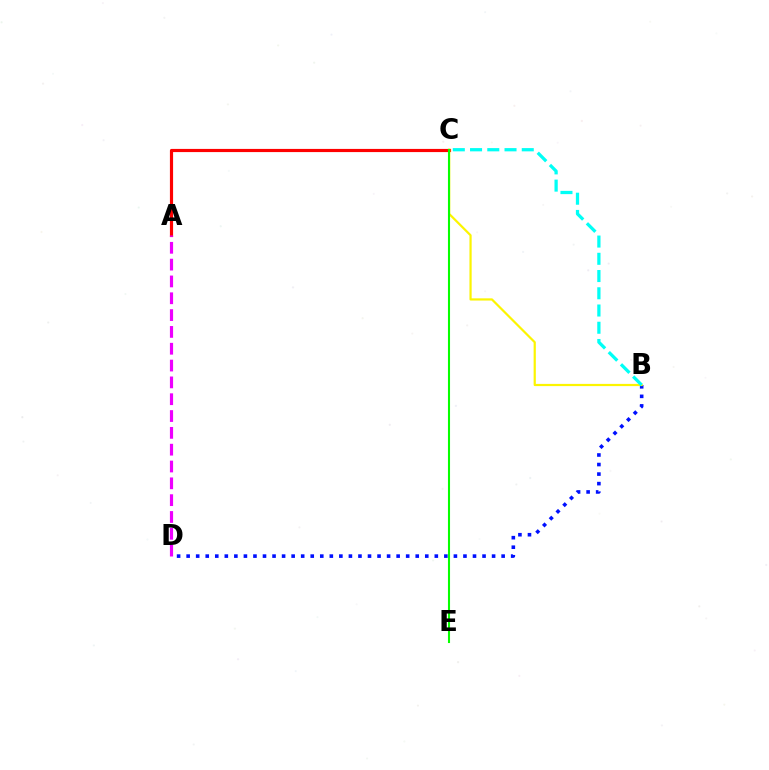{('A', 'C'): [{'color': '#ff0000', 'line_style': 'solid', 'thickness': 2.28}], ('B', 'D'): [{'color': '#0010ff', 'line_style': 'dotted', 'thickness': 2.59}], ('B', 'C'): [{'color': '#fcf500', 'line_style': 'solid', 'thickness': 1.59}, {'color': '#00fff6', 'line_style': 'dashed', 'thickness': 2.34}], ('A', 'D'): [{'color': '#ee00ff', 'line_style': 'dashed', 'thickness': 2.29}], ('C', 'E'): [{'color': '#08ff00', 'line_style': 'solid', 'thickness': 1.5}]}